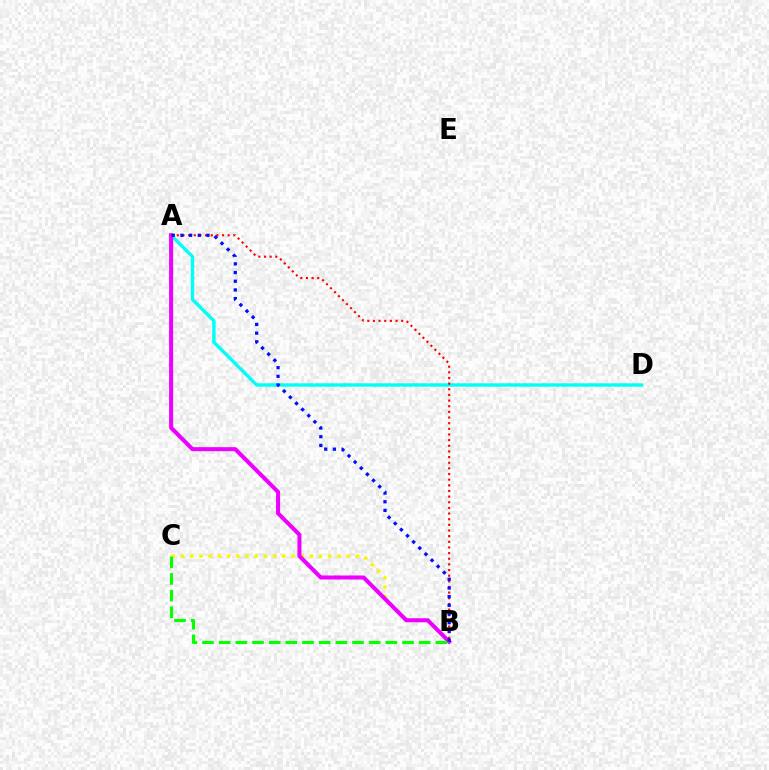{('B', 'C'): [{'color': '#fcf500', 'line_style': 'dotted', 'thickness': 2.5}, {'color': '#08ff00', 'line_style': 'dashed', 'thickness': 2.26}], ('A', 'D'): [{'color': '#00fff6', 'line_style': 'solid', 'thickness': 2.45}], ('A', 'B'): [{'color': '#ee00ff', 'line_style': 'solid', 'thickness': 2.91}, {'color': '#ff0000', 'line_style': 'dotted', 'thickness': 1.53}, {'color': '#0010ff', 'line_style': 'dotted', 'thickness': 2.36}]}